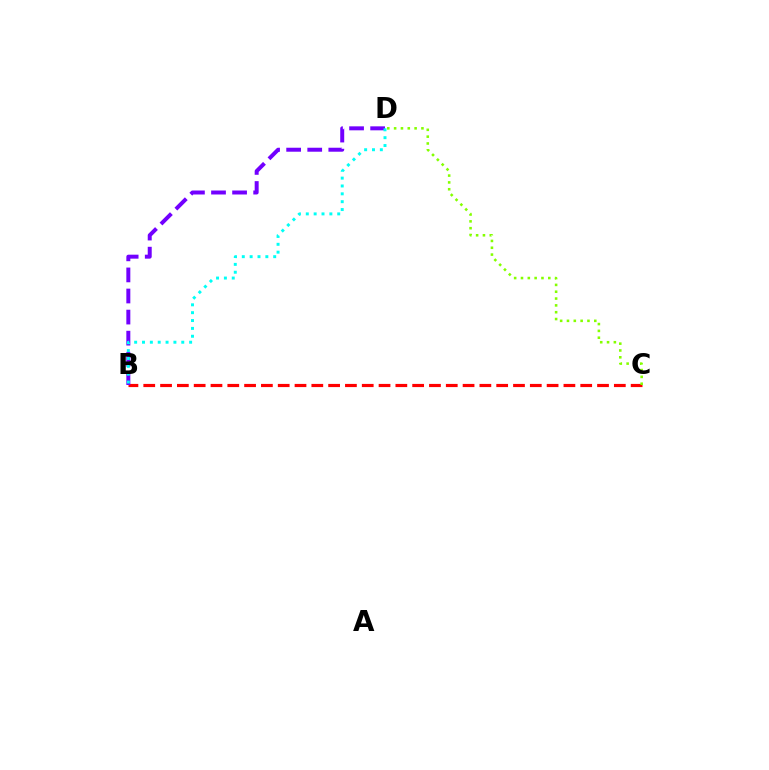{('B', 'C'): [{'color': '#ff0000', 'line_style': 'dashed', 'thickness': 2.28}], ('B', 'D'): [{'color': '#7200ff', 'line_style': 'dashed', 'thickness': 2.86}, {'color': '#00fff6', 'line_style': 'dotted', 'thickness': 2.13}], ('C', 'D'): [{'color': '#84ff00', 'line_style': 'dotted', 'thickness': 1.86}]}